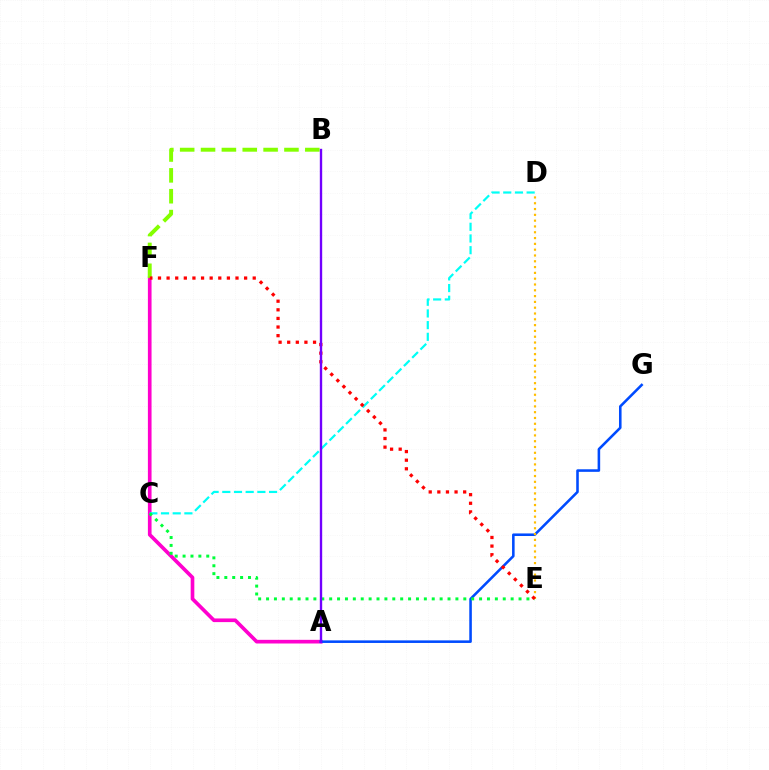{('A', 'F'): [{'color': '#ff00cf', 'line_style': 'solid', 'thickness': 2.63}], ('A', 'G'): [{'color': '#004bff', 'line_style': 'solid', 'thickness': 1.85}], ('D', 'E'): [{'color': '#ffbd00', 'line_style': 'dotted', 'thickness': 1.58}], ('B', 'F'): [{'color': '#84ff00', 'line_style': 'dashed', 'thickness': 2.83}], ('C', 'D'): [{'color': '#00fff6', 'line_style': 'dashed', 'thickness': 1.59}], ('C', 'E'): [{'color': '#00ff39', 'line_style': 'dotted', 'thickness': 2.14}], ('E', 'F'): [{'color': '#ff0000', 'line_style': 'dotted', 'thickness': 2.34}], ('A', 'B'): [{'color': '#7200ff', 'line_style': 'solid', 'thickness': 1.7}]}